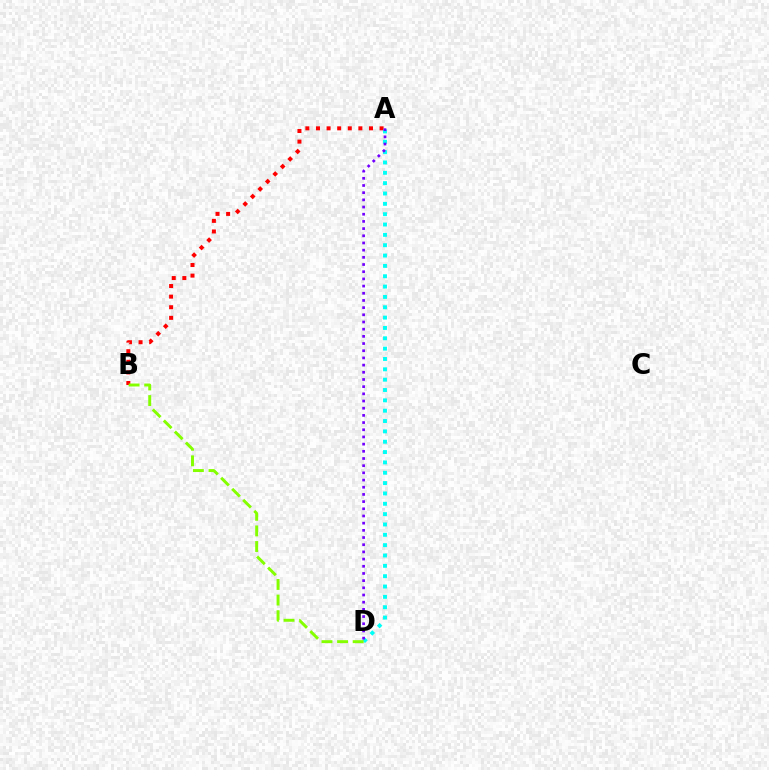{('A', 'B'): [{'color': '#ff0000', 'line_style': 'dotted', 'thickness': 2.88}], ('A', 'D'): [{'color': '#00fff6', 'line_style': 'dotted', 'thickness': 2.81}, {'color': '#7200ff', 'line_style': 'dotted', 'thickness': 1.95}], ('B', 'D'): [{'color': '#84ff00', 'line_style': 'dashed', 'thickness': 2.12}]}